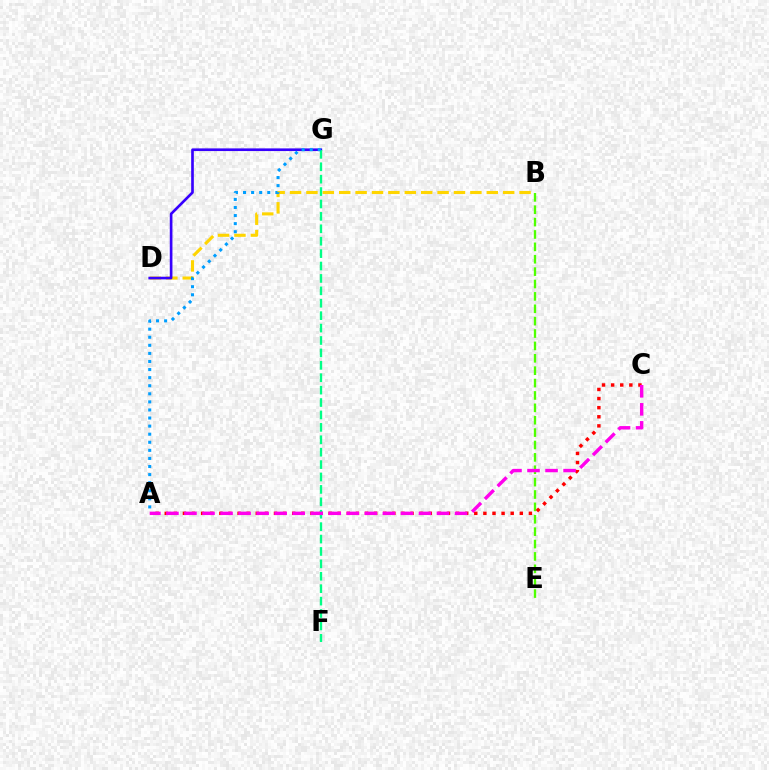{('B', 'E'): [{'color': '#4fff00', 'line_style': 'dashed', 'thickness': 1.68}], ('B', 'D'): [{'color': '#ffd500', 'line_style': 'dashed', 'thickness': 2.23}], ('A', 'C'): [{'color': '#ff0000', 'line_style': 'dotted', 'thickness': 2.47}, {'color': '#ff00ed', 'line_style': 'dashed', 'thickness': 2.45}], ('D', 'G'): [{'color': '#3700ff', 'line_style': 'solid', 'thickness': 1.91}], ('F', 'G'): [{'color': '#00ff86', 'line_style': 'dashed', 'thickness': 1.69}], ('A', 'G'): [{'color': '#009eff', 'line_style': 'dotted', 'thickness': 2.2}]}